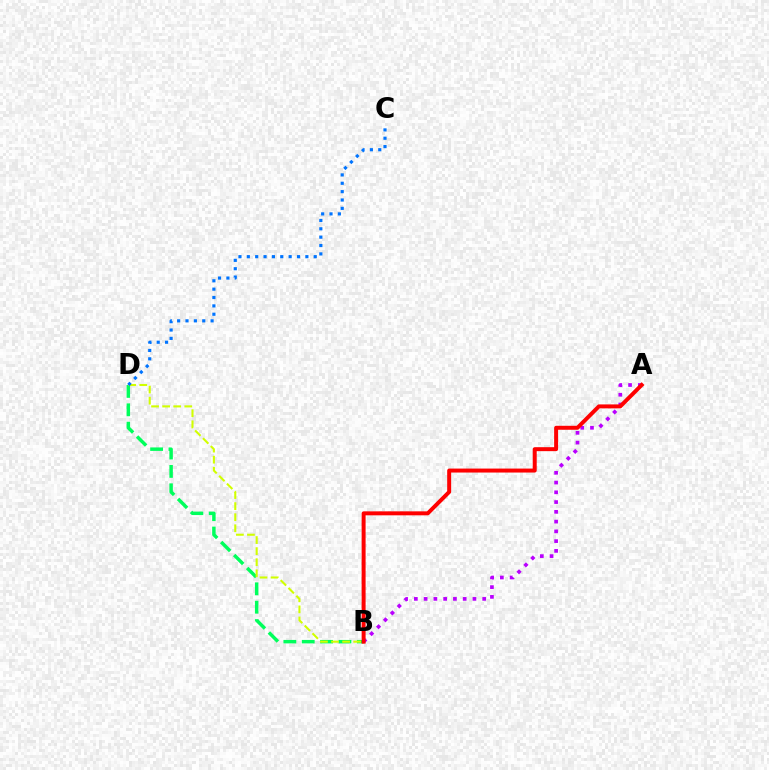{('B', 'D'): [{'color': '#00ff5c', 'line_style': 'dashed', 'thickness': 2.5}, {'color': '#d1ff00', 'line_style': 'dashed', 'thickness': 1.5}], ('A', 'B'): [{'color': '#b900ff', 'line_style': 'dotted', 'thickness': 2.65}, {'color': '#ff0000', 'line_style': 'solid', 'thickness': 2.86}], ('C', 'D'): [{'color': '#0074ff', 'line_style': 'dotted', 'thickness': 2.27}]}